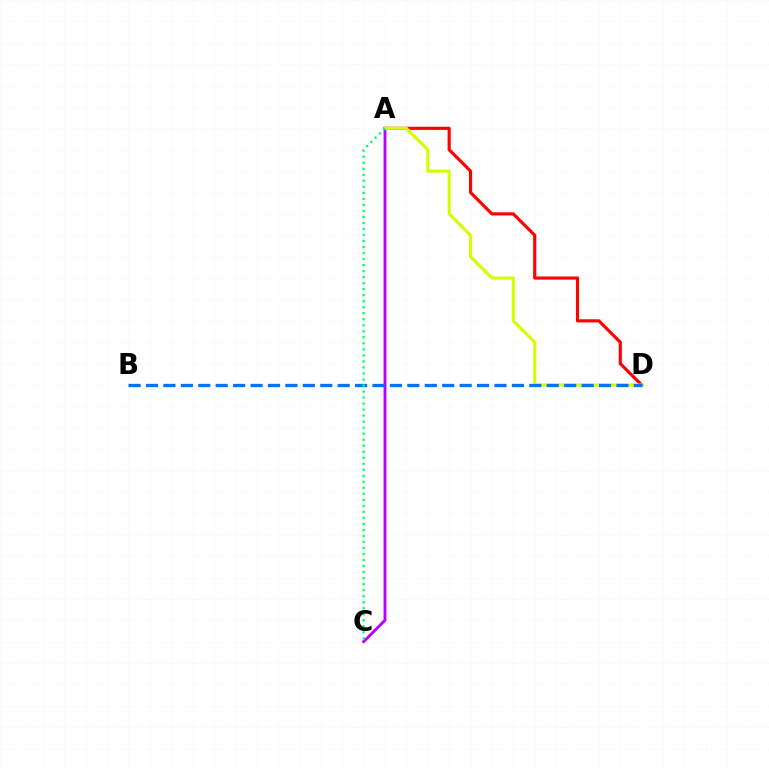{('A', 'C'): [{'color': '#b900ff', 'line_style': 'solid', 'thickness': 2.07}, {'color': '#00ff5c', 'line_style': 'dotted', 'thickness': 1.64}], ('A', 'D'): [{'color': '#ff0000', 'line_style': 'solid', 'thickness': 2.27}, {'color': '#d1ff00', 'line_style': 'solid', 'thickness': 2.22}], ('B', 'D'): [{'color': '#0074ff', 'line_style': 'dashed', 'thickness': 2.37}]}